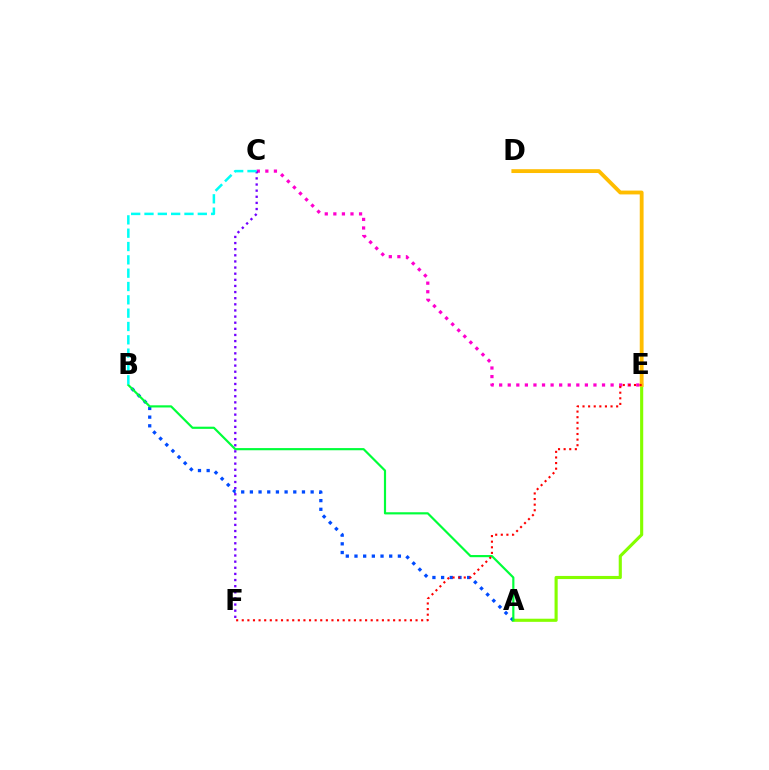{('A', 'E'): [{'color': '#84ff00', 'line_style': 'solid', 'thickness': 2.25}], ('A', 'B'): [{'color': '#004bff', 'line_style': 'dotted', 'thickness': 2.36}, {'color': '#00ff39', 'line_style': 'solid', 'thickness': 1.56}], ('C', 'E'): [{'color': '#ff00cf', 'line_style': 'dotted', 'thickness': 2.33}], ('D', 'E'): [{'color': '#ffbd00', 'line_style': 'solid', 'thickness': 2.76}], ('E', 'F'): [{'color': '#ff0000', 'line_style': 'dotted', 'thickness': 1.52}], ('C', 'F'): [{'color': '#7200ff', 'line_style': 'dotted', 'thickness': 1.66}], ('B', 'C'): [{'color': '#00fff6', 'line_style': 'dashed', 'thickness': 1.81}]}